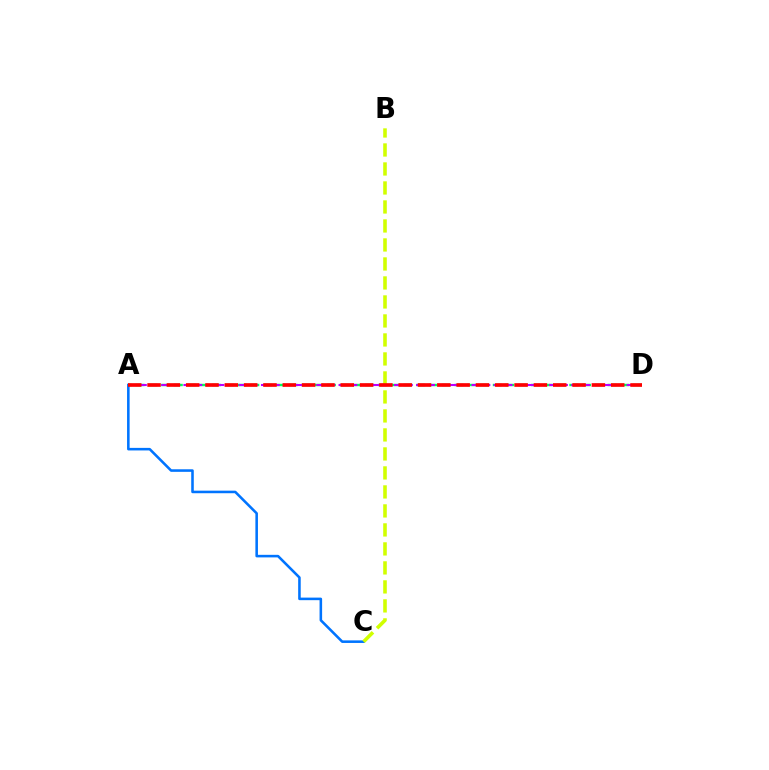{('A', 'D'): [{'color': '#00ff5c', 'line_style': 'dashed', 'thickness': 1.73}, {'color': '#b900ff', 'line_style': 'dashed', 'thickness': 1.51}, {'color': '#ff0000', 'line_style': 'dashed', 'thickness': 2.62}], ('A', 'C'): [{'color': '#0074ff', 'line_style': 'solid', 'thickness': 1.85}], ('B', 'C'): [{'color': '#d1ff00', 'line_style': 'dashed', 'thickness': 2.58}]}